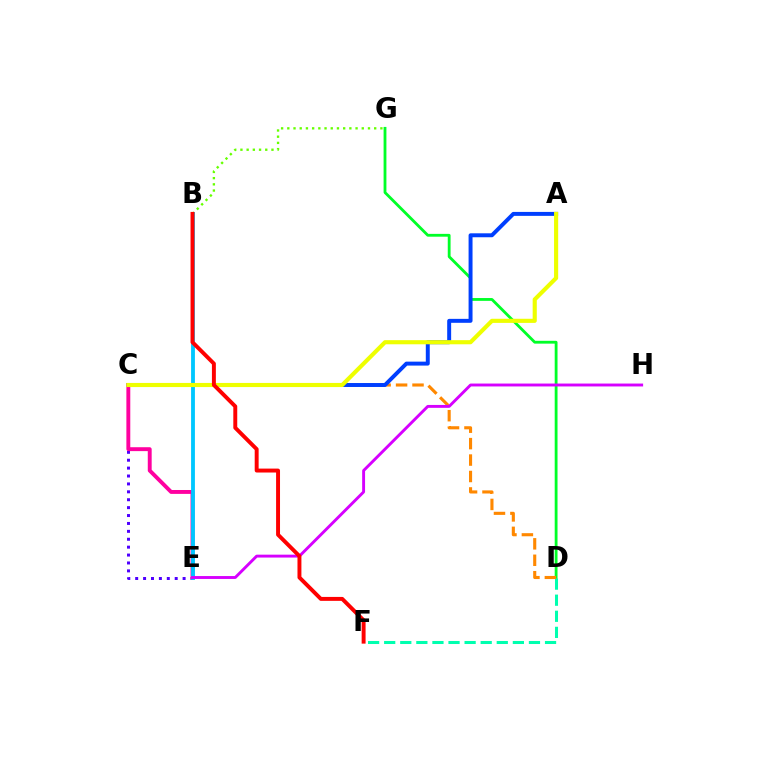{('D', 'G'): [{'color': '#00ff27', 'line_style': 'solid', 'thickness': 2.03}], ('D', 'F'): [{'color': '#00ffaf', 'line_style': 'dashed', 'thickness': 2.19}], ('C', 'D'): [{'color': '#ff8800', 'line_style': 'dashed', 'thickness': 2.23}], ('A', 'C'): [{'color': '#003fff', 'line_style': 'solid', 'thickness': 2.84}, {'color': '#eeff00', 'line_style': 'solid', 'thickness': 2.97}], ('B', 'G'): [{'color': '#66ff00', 'line_style': 'dotted', 'thickness': 1.69}], ('C', 'E'): [{'color': '#4f00ff', 'line_style': 'dotted', 'thickness': 2.15}, {'color': '#ff00a0', 'line_style': 'solid', 'thickness': 2.81}], ('B', 'E'): [{'color': '#00c7ff', 'line_style': 'solid', 'thickness': 2.76}], ('E', 'H'): [{'color': '#d600ff', 'line_style': 'solid', 'thickness': 2.09}], ('B', 'F'): [{'color': '#ff0000', 'line_style': 'solid', 'thickness': 2.83}]}